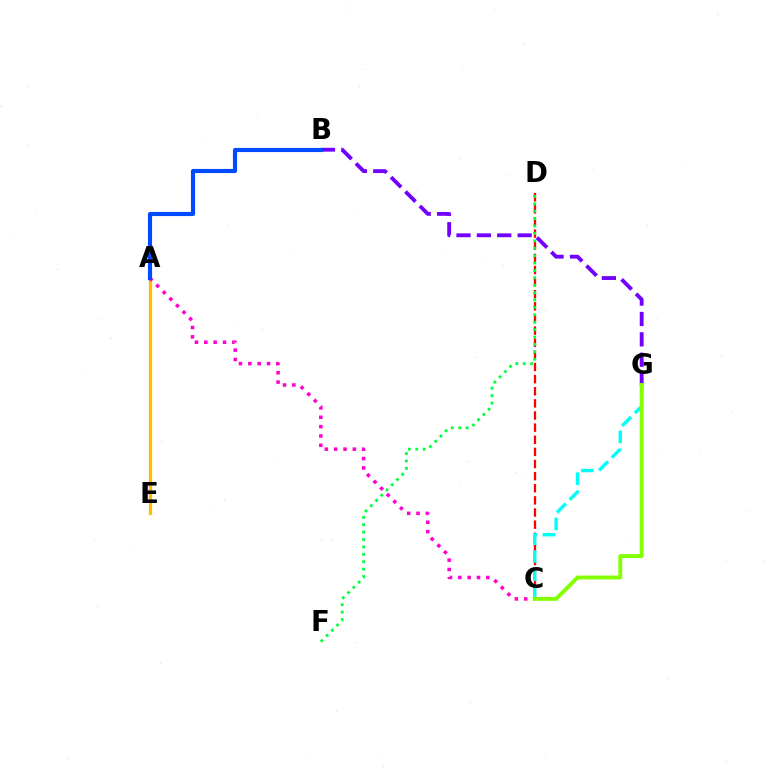{('C', 'D'): [{'color': '#ff0000', 'line_style': 'dashed', 'thickness': 1.65}], ('A', 'E'): [{'color': '#ffbd00', 'line_style': 'solid', 'thickness': 2.37}], ('B', 'G'): [{'color': '#7200ff', 'line_style': 'dashed', 'thickness': 2.77}], ('A', 'C'): [{'color': '#ff00cf', 'line_style': 'dotted', 'thickness': 2.54}], ('C', 'G'): [{'color': '#00fff6', 'line_style': 'dashed', 'thickness': 2.45}, {'color': '#84ff00', 'line_style': 'solid', 'thickness': 2.8}], ('A', 'B'): [{'color': '#004bff', 'line_style': 'solid', 'thickness': 2.98}], ('D', 'F'): [{'color': '#00ff39', 'line_style': 'dotted', 'thickness': 2.01}]}